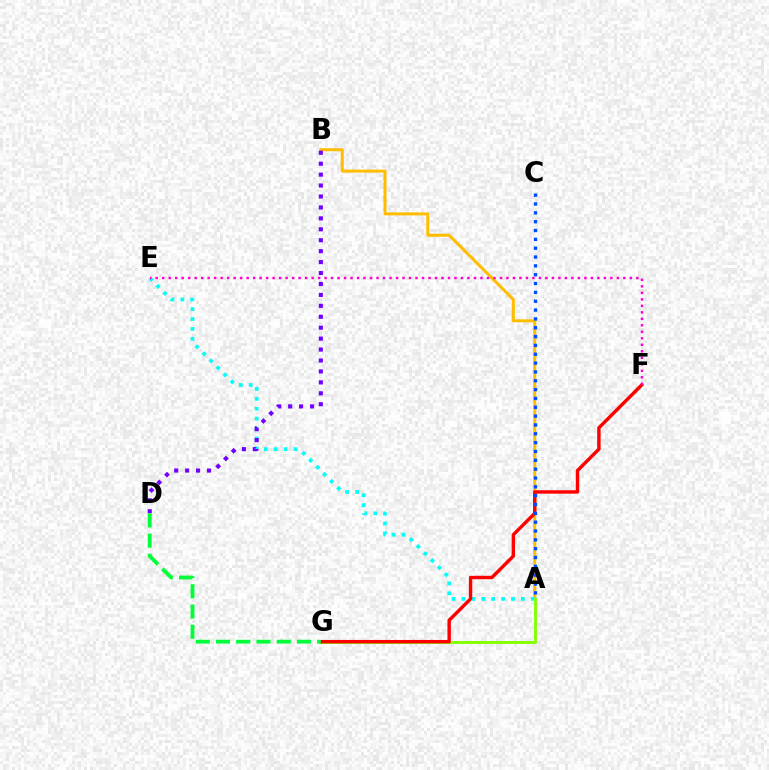{('A', 'B'): [{'color': '#ffbd00', 'line_style': 'solid', 'thickness': 2.15}], ('A', 'E'): [{'color': '#00fff6', 'line_style': 'dotted', 'thickness': 2.69}], ('A', 'G'): [{'color': '#84ff00', 'line_style': 'solid', 'thickness': 2.08}], ('B', 'D'): [{'color': '#7200ff', 'line_style': 'dotted', 'thickness': 2.97}], ('F', 'G'): [{'color': '#ff0000', 'line_style': 'solid', 'thickness': 2.46}], ('E', 'F'): [{'color': '#ff00cf', 'line_style': 'dotted', 'thickness': 1.76}], ('A', 'C'): [{'color': '#004bff', 'line_style': 'dotted', 'thickness': 2.4}], ('D', 'G'): [{'color': '#00ff39', 'line_style': 'dashed', 'thickness': 2.75}]}